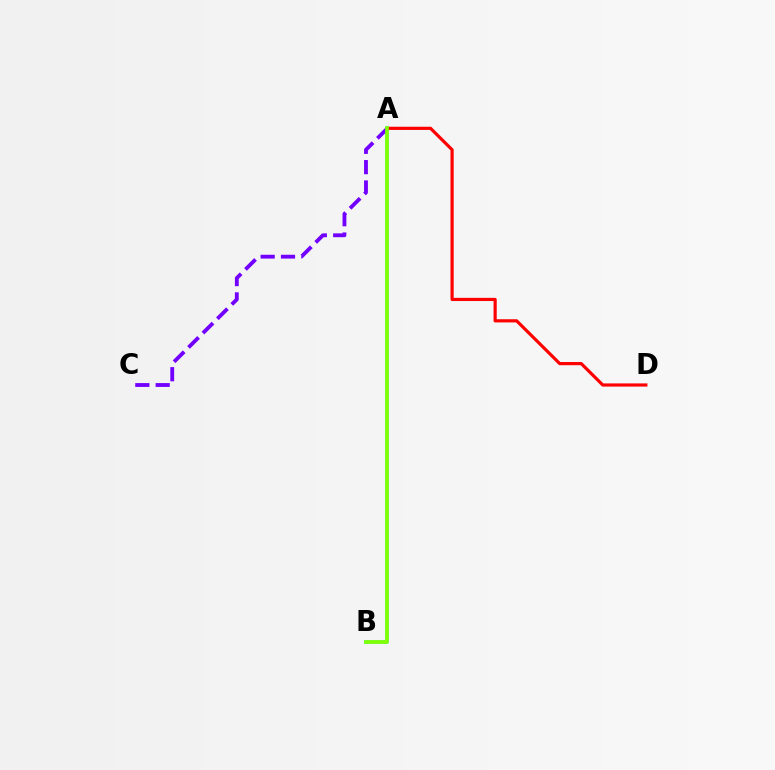{('A', 'B'): [{'color': '#00fff6', 'line_style': 'solid', 'thickness': 2.53}, {'color': '#84ff00', 'line_style': 'solid', 'thickness': 2.66}], ('A', 'C'): [{'color': '#7200ff', 'line_style': 'dashed', 'thickness': 2.76}], ('A', 'D'): [{'color': '#ff0000', 'line_style': 'solid', 'thickness': 2.29}]}